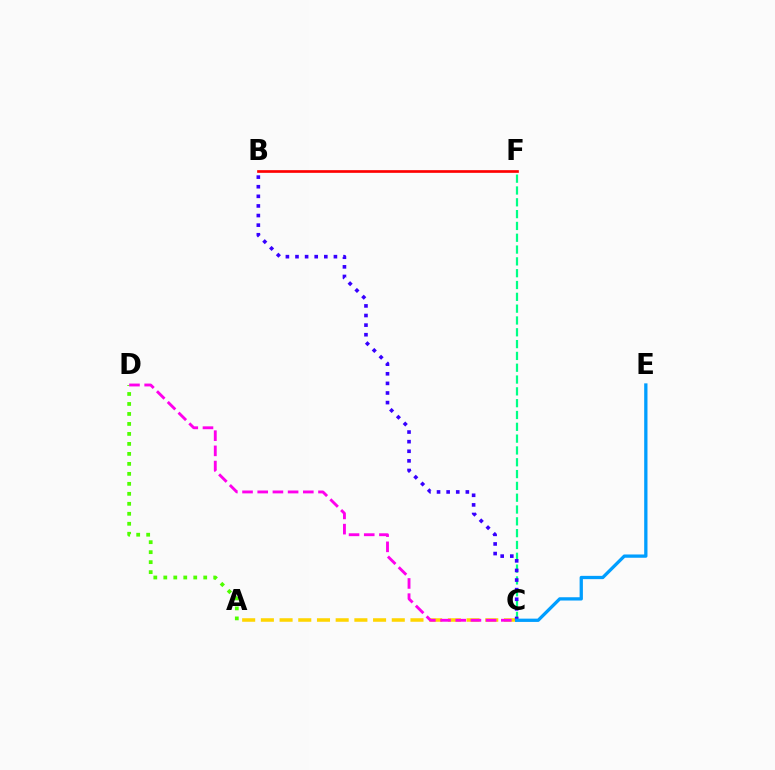{('A', 'D'): [{'color': '#4fff00', 'line_style': 'dotted', 'thickness': 2.71}], ('A', 'C'): [{'color': '#ffd500', 'line_style': 'dashed', 'thickness': 2.54}], ('C', 'F'): [{'color': '#00ff86', 'line_style': 'dashed', 'thickness': 1.61}], ('B', 'C'): [{'color': '#3700ff', 'line_style': 'dotted', 'thickness': 2.61}], ('B', 'F'): [{'color': '#ff0000', 'line_style': 'solid', 'thickness': 1.93}], ('C', 'D'): [{'color': '#ff00ed', 'line_style': 'dashed', 'thickness': 2.06}], ('C', 'E'): [{'color': '#009eff', 'line_style': 'solid', 'thickness': 2.37}]}